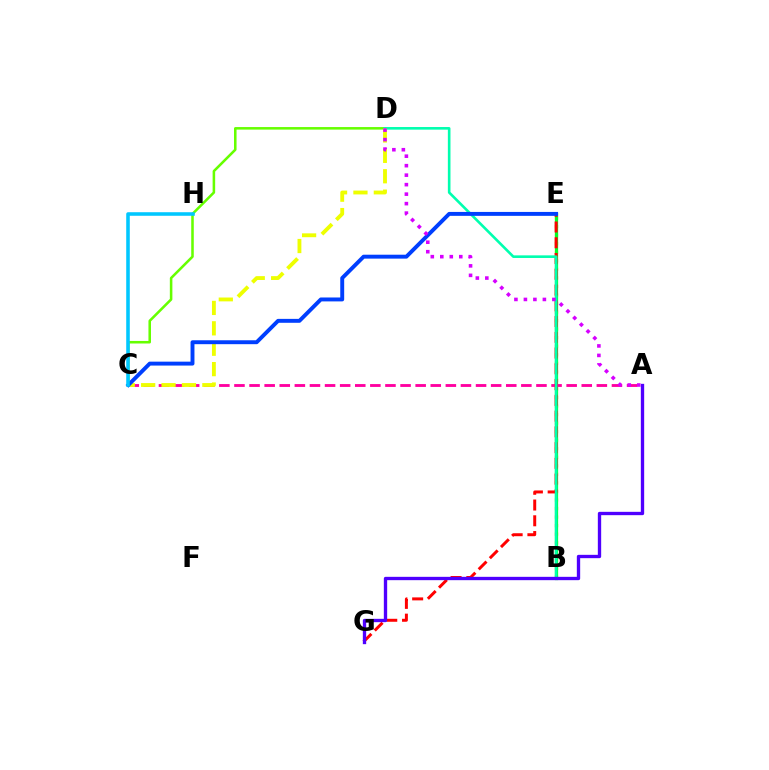{('B', 'E'): [{'color': '#ff8800', 'line_style': 'dotted', 'thickness': 2.32}, {'color': '#00ff27', 'line_style': 'solid', 'thickness': 2.33}], ('C', 'D'): [{'color': '#66ff00', 'line_style': 'solid', 'thickness': 1.83}, {'color': '#eeff00', 'line_style': 'dashed', 'thickness': 2.77}], ('A', 'C'): [{'color': '#ff00a0', 'line_style': 'dashed', 'thickness': 2.05}], ('E', 'G'): [{'color': '#ff0000', 'line_style': 'dashed', 'thickness': 2.14}], ('B', 'D'): [{'color': '#00ffaf', 'line_style': 'solid', 'thickness': 1.89}], ('A', 'G'): [{'color': '#4f00ff', 'line_style': 'solid', 'thickness': 2.4}], ('C', 'E'): [{'color': '#003fff', 'line_style': 'solid', 'thickness': 2.82}], ('A', 'D'): [{'color': '#d600ff', 'line_style': 'dotted', 'thickness': 2.58}], ('C', 'H'): [{'color': '#00c7ff', 'line_style': 'solid', 'thickness': 2.56}]}